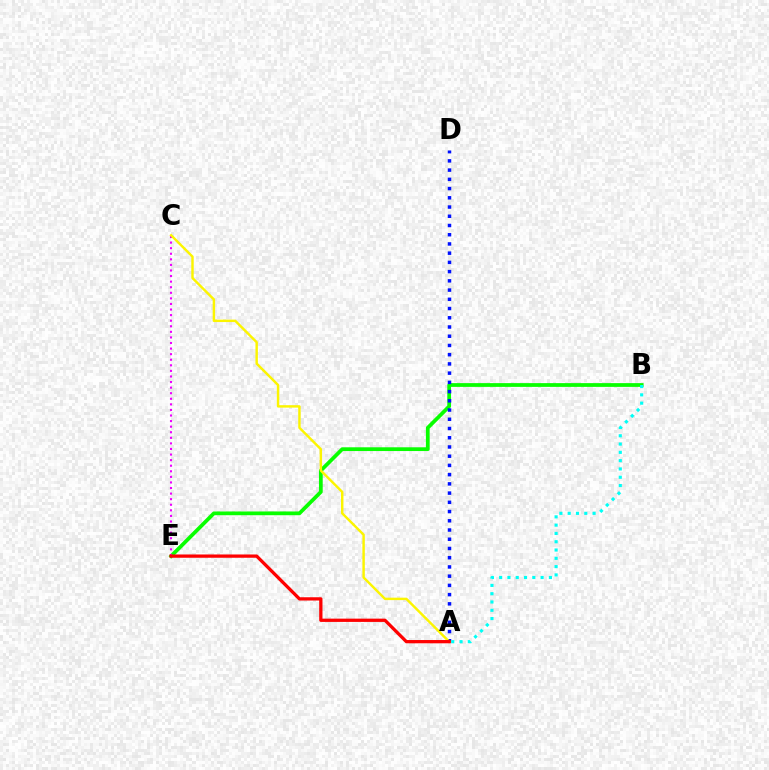{('B', 'E'): [{'color': '#08ff00', 'line_style': 'solid', 'thickness': 2.7}], ('C', 'E'): [{'color': '#ee00ff', 'line_style': 'dotted', 'thickness': 1.52}], ('A', 'D'): [{'color': '#0010ff', 'line_style': 'dotted', 'thickness': 2.51}], ('A', 'B'): [{'color': '#00fff6', 'line_style': 'dotted', 'thickness': 2.25}], ('A', 'C'): [{'color': '#fcf500', 'line_style': 'solid', 'thickness': 1.76}], ('A', 'E'): [{'color': '#ff0000', 'line_style': 'solid', 'thickness': 2.36}]}